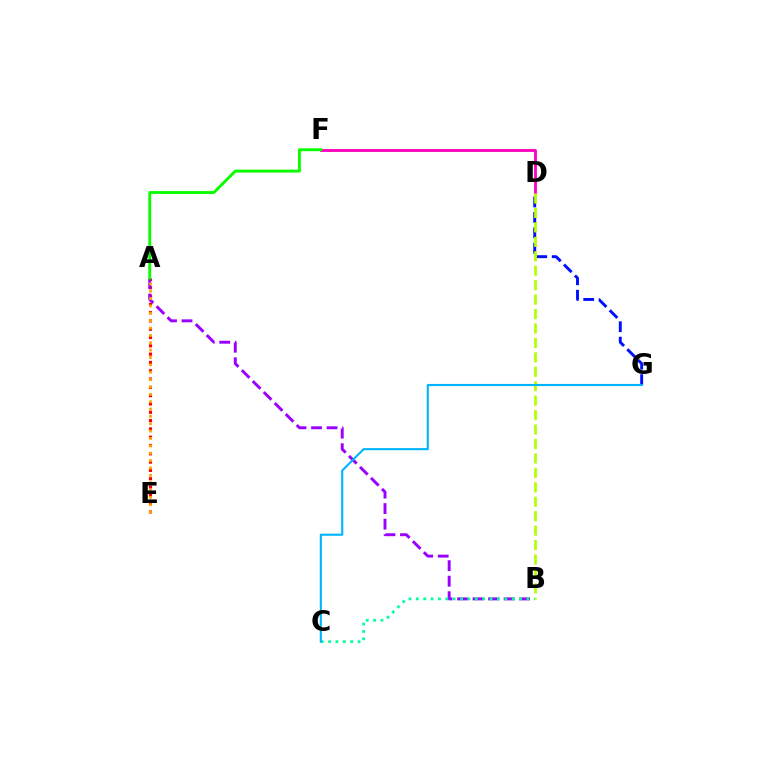{('A', 'E'): [{'color': '#ff0000', 'line_style': 'dotted', 'thickness': 2.26}, {'color': '#ffa500', 'line_style': 'dotted', 'thickness': 2.0}], ('D', 'F'): [{'color': '#ff00bd', 'line_style': 'solid', 'thickness': 2.04}], ('D', 'G'): [{'color': '#0010ff', 'line_style': 'dashed', 'thickness': 2.1}], ('B', 'D'): [{'color': '#b3ff00', 'line_style': 'dashed', 'thickness': 1.96}], ('A', 'B'): [{'color': '#9b00ff', 'line_style': 'dashed', 'thickness': 2.11}], ('B', 'C'): [{'color': '#00ff9d', 'line_style': 'dotted', 'thickness': 2.0}], ('A', 'F'): [{'color': '#08ff00', 'line_style': 'solid', 'thickness': 2.06}], ('C', 'G'): [{'color': '#00b5ff', 'line_style': 'solid', 'thickness': 1.52}]}